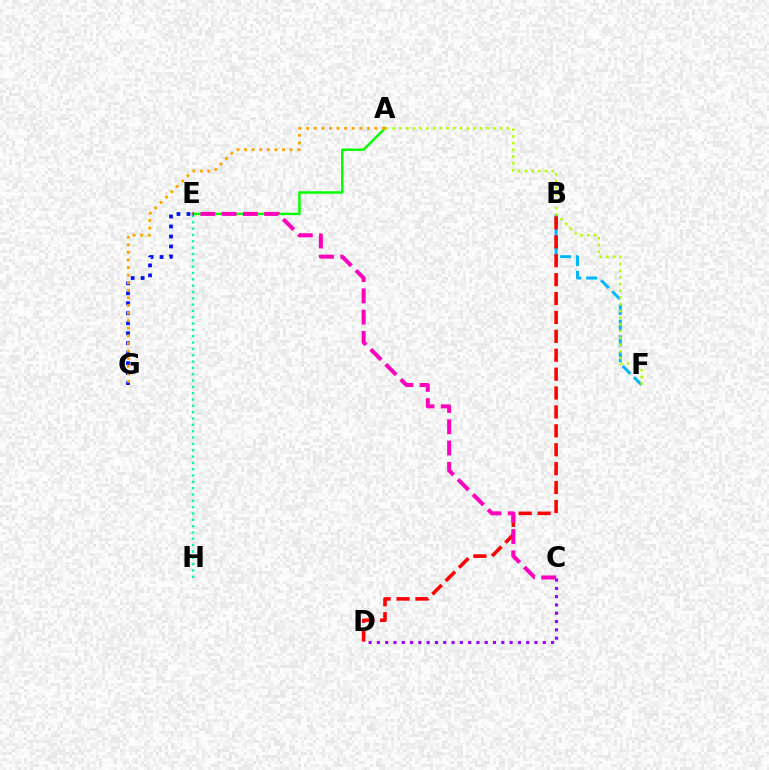{('E', 'G'): [{'color': '#0010ff', 'line_style': 'dotted', 'thickness': 2.71}], ('B', 'F'): [{'color': '#00b5ff', 'line_style': 'dashed', 'thickness': 2.15}], ('B', 'D'): [{'color': '#ff0000', 'line_style': 'dashed', 'thickness': 2.57}], ('A', 'E'): [{'color': '#08ff00', 'line_style': 'solid', 'thickness': 1.8}], ('C', 'D'): [{'color': '#9b00ff', 'line_style': 'dotted', 'thickness': 2.25}], ('A', 'G'): [{'color': '#ffa500', 'line_style': 'dotted', 'thickness': 2.06}], ('E', 'H'): [{'color': '#00ff9d', 'line_style': 'dotted', 'thickness': 1.72}], ('A', 'F'): [{'color': '#b3ff00', 'line_style': 'dotted', 'thickness': 1.83}], ('C', 'E'): [{'color': '#ff00bd', 'line_style': 'dashed', 'thickness': 2.89}]}